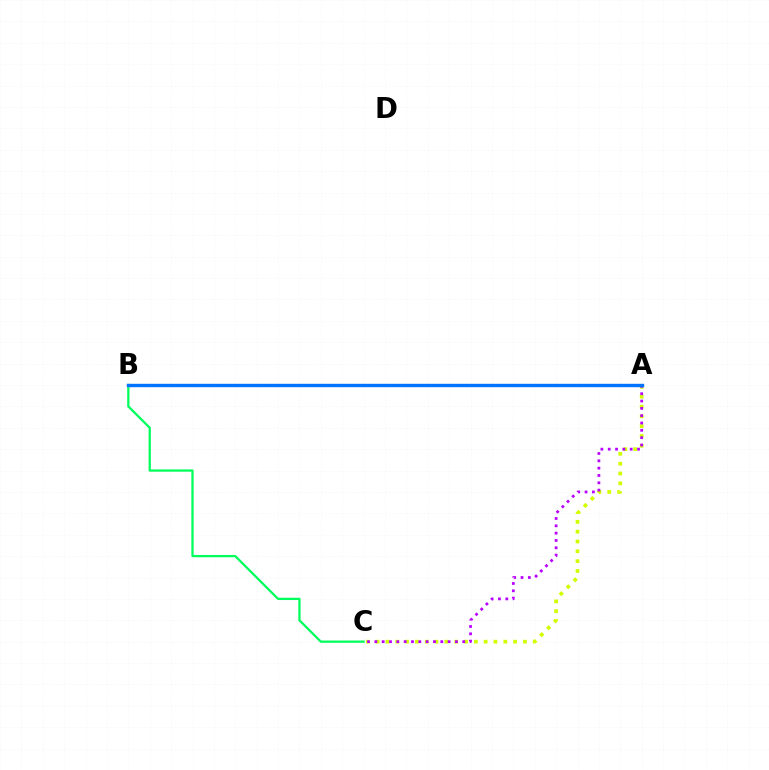{('B', 'C'): [{'color': '#00ff5c', 'line_style': 'solid', 'thickness': 1.64}], ('A', 'C'): [{'color': '#d1ff00', 'line_style': 'dotted', 'thickness': 2.67}, {'color': '#b900ff', 'line_style': 'dotted', 'thickness': 1.99}], ('A', 'B'): [{'color': '#ff0000', 'line_style': 'dotted', 'thickness': 2.19}, {'color': '#0074ff', 'line_style': 'solid', 'thickness': 2.44}]}